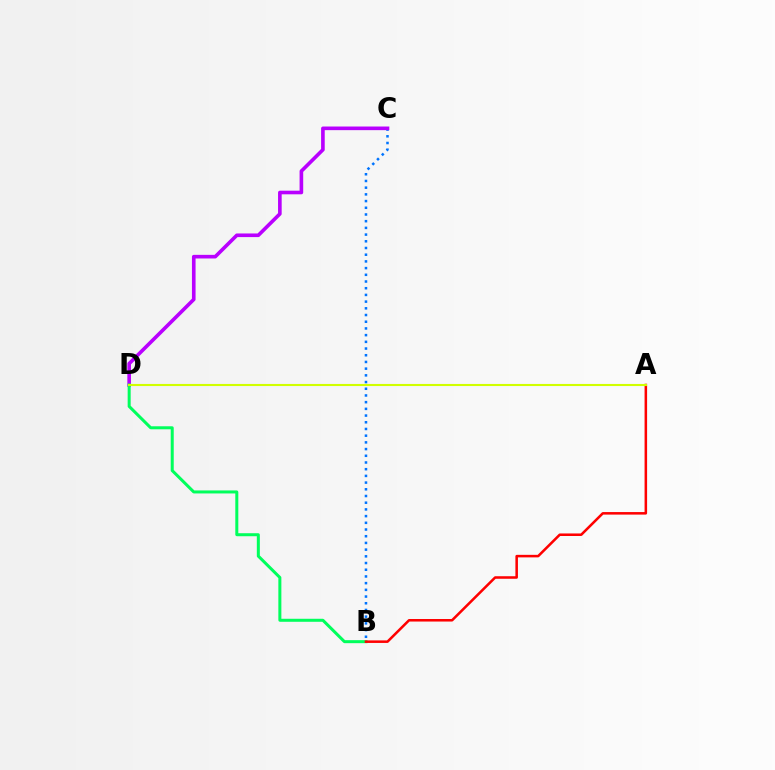{('B', 'C'): [{'color': '#0074ff', 'line_style': 'dotted', 'thickness': 1.82}], ('C', 'D'): [{'color': '#b900ff', 'line_style': 'solid', 'thickness': 2.61}], ('B', 'D'): [{'color': '#00ff5c', 'line_style': 'solid', 'thickness': 2.17}], ('A', 'B'): [{'color': '#ff0000', 'line_style': 'solid', 'thickness': 1.83}], ('A', 'D'): [{'color': '#d1ff00', 'line_style': 'solid', 'thickness': 1.51}]}